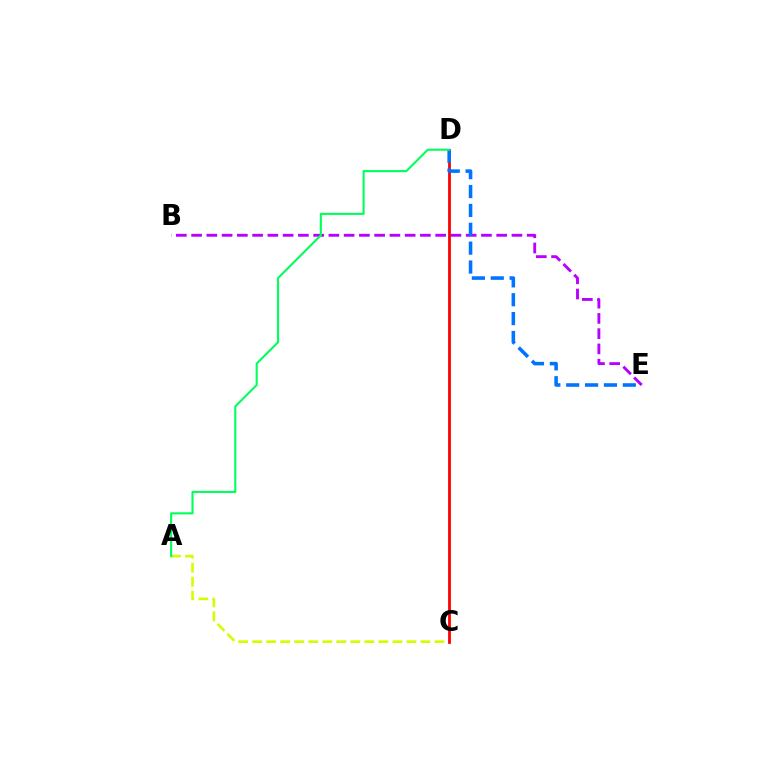{('B', 'E'): [{'color': '#b900ff', 'line_style': 'dashed', 'thickness': 2.07}], ('A', 'C'): [{'color': '#d1ff00', 'line_style': 'dashed', 'thickness': 1.9}], ('C', 'D'): [{'color': '#ff0000', 'line_style': 'solid', 'thickness': 2.01}], ('D', 'E'): [{'color': '#0074ff', 'line_style': 'dashed', 'thickness': 2.56}], ('A', 'D'): [{'color': '#00ff5c', 'line_style': 'solid', 'thickness': 1.51}]}